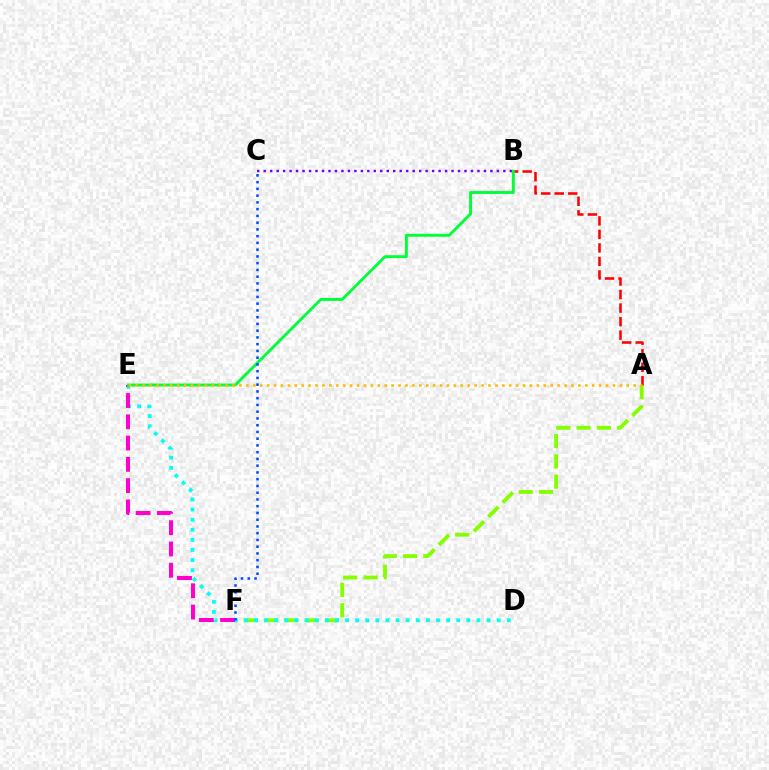{('A', 'F'): [{'color': '#84ff00', 'line_style': 'dashed', 'thickness': 2.76}], ('B', 'C'): [{'color': '#7200ff', 'line_style': 'dotted', 'thickness': 1.76}], ('A', 'B'): [{'color': '#ff0000', 'line_style': 'dashed', 'thickness': 1.84}], ('D', 'E'): [{'color': '#00fff6', 'line_style': 'dotted', 'thickness': 2.75}], ('E', 'F'): [{'color': '#ff00cf', 'line_style': 'dashed', 'thickness': 2.89}], ('B', 'E'): [{'color': '#00ff39', 'line_style': 'solid', 'thickness': 2.09}], ('A', 'E'): [{'color': '#ffbd00', 'line_style': 'dotted', 'thickness': 1.88}], ('C', 'F'): [{'color': '#004bff', 'line_style': 'dotted', 'thickness': 1.83}]}